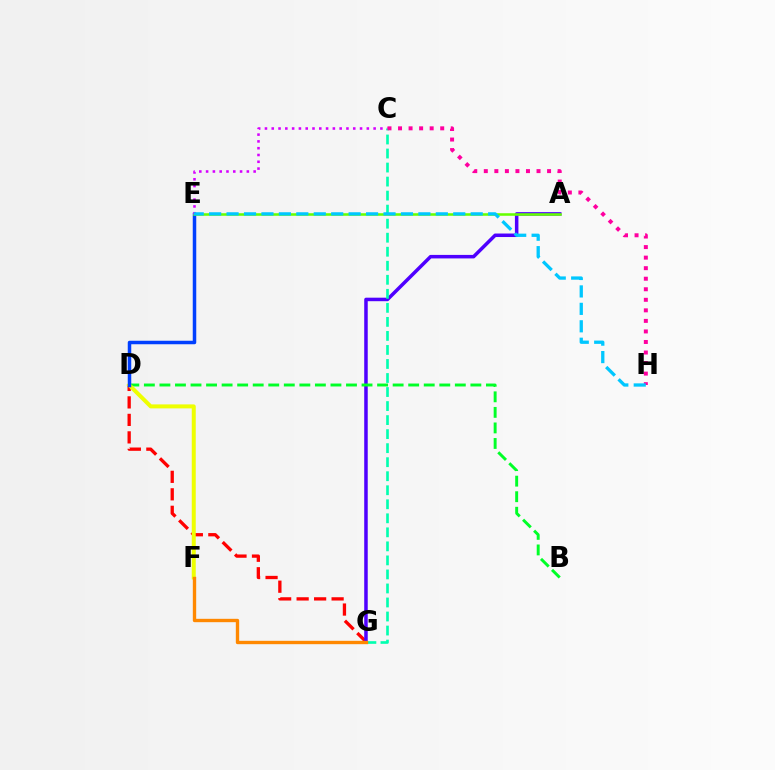{('D', 'G'): [{'color': '#ff0000', 'line_style': 'dashed', 'thickness': 2.38}], ('A', 'G'): [{'color': '#4f00ff', 'line_style': 'solid', 'thickness': 2.53}], ('B', 'D'): [{'color': '#00ff27', 'line_style': 'dashed', 'thickness': 2.11}], ('D', 'F'): [{'color': '#eeff00', 'line_style': 'solid', 'thickness': 2.87}], ('D', 'E'): [{'color': '#003fff', 'line_style': 'solid', 'thickness': 2.52}], ('A', 'E'): [{'color': '#66ff00', 'line_style': 'solid', 'thickness': 1.84}], ('C', 'E'): [{'color': '#d600ff', 'line_style': 'dotted', 'thickness': 1.84}], ('C', 'G'): [{'color': '#00ffaf', 'line_style': 'dashed', 'thickness': 1.91}], ('C', 'H'): [{'color': '#ff00a0', 'line_style': 'dotted', 'thickness': 2.86}], ('F', 'G'): [{'color': '#ff8800', 'line_style': 'solid', 'thickness': 2.42}], ('E', 'H'): [{'color': '#00c7ff', 'line_style': 'dashed', 'thickness': 2.37}]}